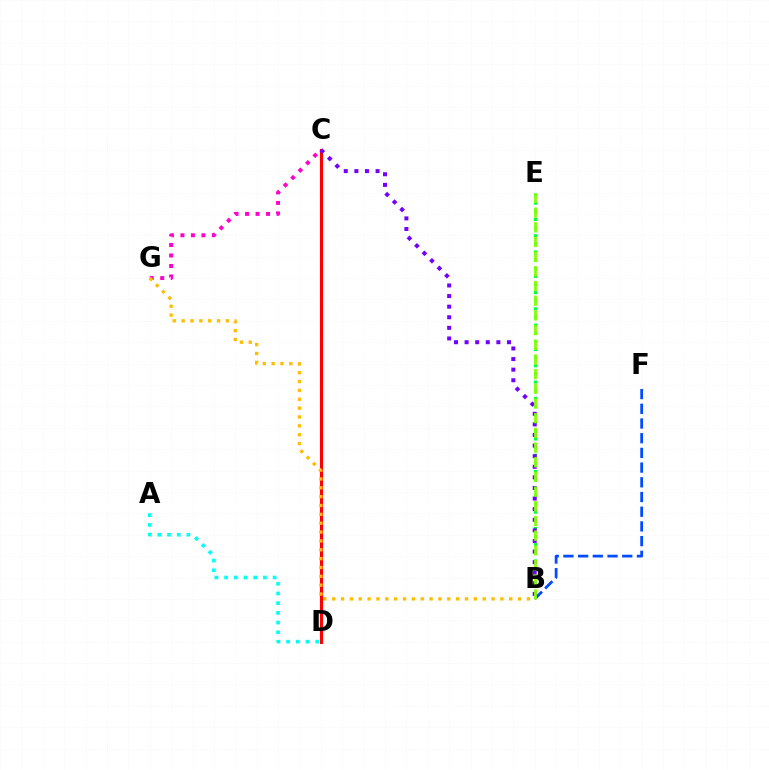{('C', 'D'): [{'color': '#ff0000', 'line_style': 'solid', 'thickness': 2.25}], ('B', 'E'): [{'color': '#00ff39', 'line_style': 'dotted', 'thickness': 2.21}, {'color': '#84ff00', 'line_style': 'dashed', 'thickness': 1.99}], ('B', 'F'): [{'color': '#004bff', 'line_style': 'dashed', 'thickness': 2.0}], ('C', 'G'): [{'color': '#ff00cf', 'line_style': 'dotted', 'thickness': 2.85}], ('B', 'C'): [{'color': '#7200ff', 'line_style': 'dotted', 'thickness': 2.88}], ('B', 'G'): [{'color': '#ffbd00', 'line_style': 'dotted', 'thickness': 2.41}], ('A', 'D'): [{'color': '#00fff6', 'line_style': 'dotted', 'thickness': 2.64}]}